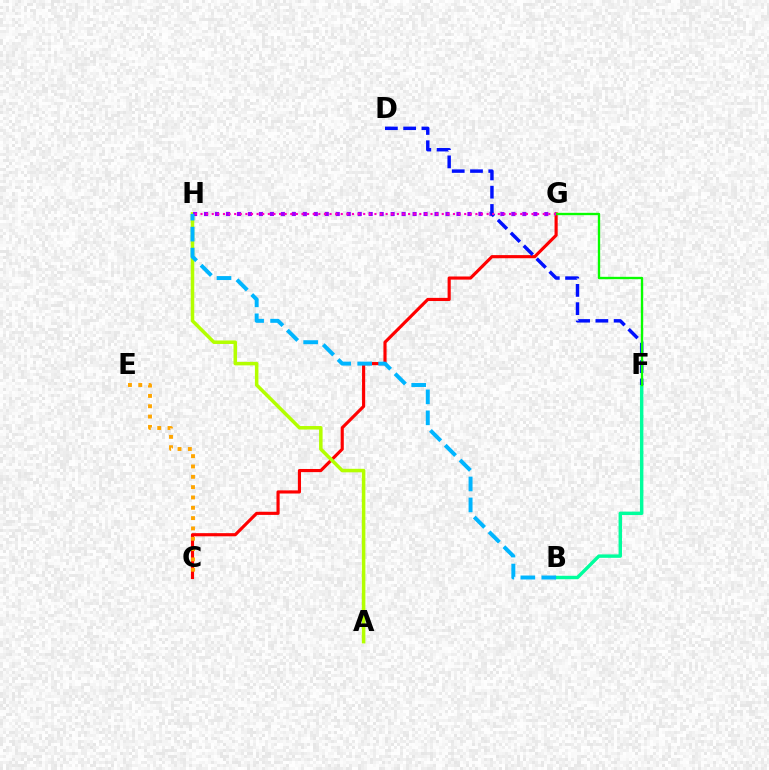{('C', 'G'): [{'color': '#ff0000', 'line_style': 'solid', 'thickness': 2.26}], ('A', 'H'): [{'color': '#b3ff00', 'line_style': 'solid', 'thickness': 2.53}], ('B', 'F'): [{'color': '#00ff9d', 'line_style': 'solid', 'thickness': 2.46}], ('G', 'H'): [{'color': '#9b00ff', 'line_style': 'dotted', 'thickness': 2.98}, {'color': '#ff00bd', 'line_style': 'dotted', 'thickness': 1.52}], ('D', 'F'): [{'color': '#0010ff', 'line_style': 'dashed', 'thickness': 2.48}], ('C', 'E'): [{'color': '#ffa500', 'line_style': 'dotted', 'thickness': 2.81}], ('B', 'H'): [{'color': '#00b5ff', 'line_style': 'dashed', 'thickness': 2.85}], ('F', 'G'): [{'color': '#08ff00', 'line_style': 'solid', 'thickness': 1.69}]}